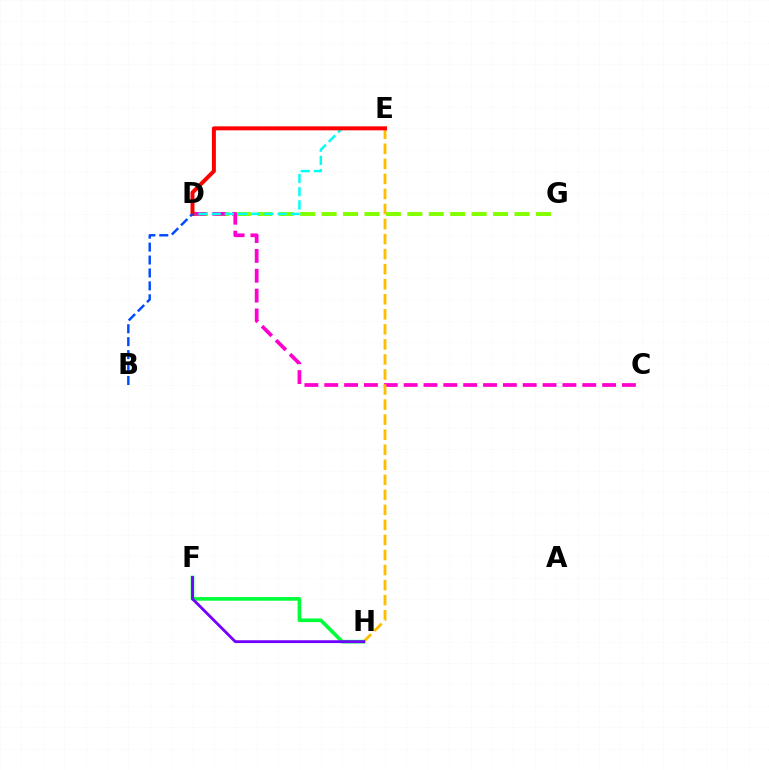{('D', 'G'): [{'color': '#84ff00', 'line_style': 'dashed', 'thickness': 2.91}], ('C', 'D'): [{'color': '#ff00cf', 'line_style': 'dashed', 'thickness': 2.7}], ('D', 'E'): [{'color': '#00fff6', 'line_style': 'dashed', 'thickness': 1.79}, {'color': '#ff0000', 'line_style': 'solid', 'thickness': 2.87}], ('E', 'H'): [{'color': '#ffbd00', 'line_style': 'dashed', 'thickness': 2.04}], ('F', 'H'): [{'color': '#00ff39', 'line_style': 'solid', 'thickness': 2.61}, {'color': '#7200ff', 'line_style': 'solid', 'thickness': 2.03}], ('B', 'D'): [{'color': '#004bff', 'line_style': 'dashed', 'thickness': 1.76}]}